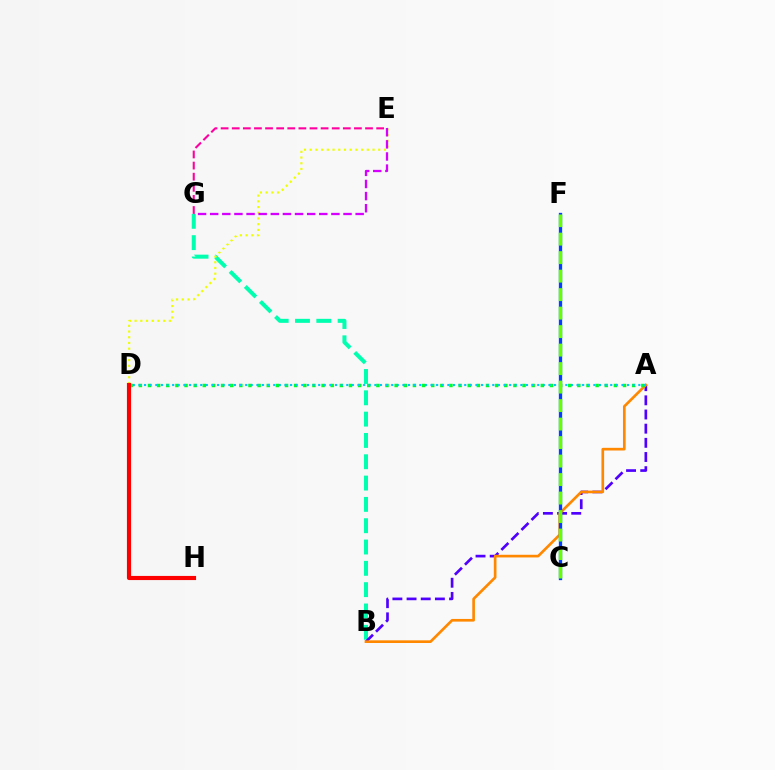{('B', 'G'): [{'color': '#00ffaf', 'line_style': 'dashed', 'thickness': 2.9}], ('A', 'B'): [{'color': '#4f00ff', 'line_style': 'dashed', 'thickness': 1.92}, {'color': '#ff8800', 'line_style': 'solid', 'thickness': 1.92}], ('A', 'D'): [{'color': '#00ff27', 'line_style': 'dotted', 'thickness': 2.48}, {'color': '#00c7ff', 'line_style': 'dotted', 'thickness': 1.53}], ('C', 'F'): [{'color': '#003fff', 'line_style': 'solid', 'thickness': 2.37}, {'color': '#66ff00', 'line_style': 'dashed', 'thickness': 2.51}], ('D', 'E'): [{'color': '#eeff00', 'line_style': 'dotted', 'thickness': 1.55}], ('E', 'G'): [{'color': '#ff00a0', 'line_style': 'dashed', 'thickness': 1.51}, {'color': '#d600ff', 'line_style': 'dashed', 'thickness': 1.65}], ('D', 'H'): [{'color': '#ff0000', 'line_style': 'solid', 'thickness': 2.98}]}